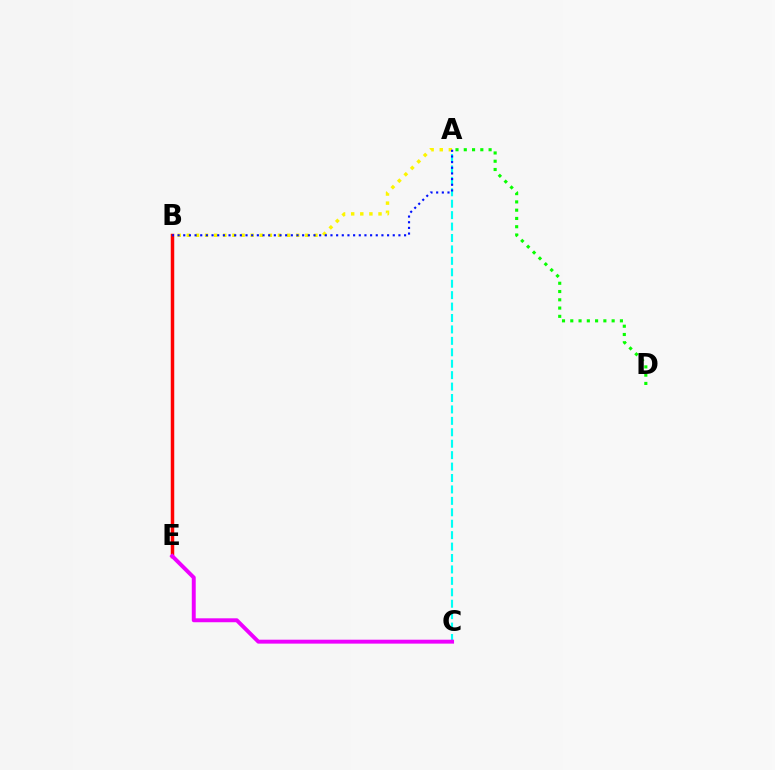{('A', 'D'): [{'color': '#08ff00', 'line_style': 'dotted', 'thickness': 2.25}], ('A', 'C'): [{'color': '#00fff6', 'line_style': 'dashed', 'thickness': 1.55}], ('A', 'B'): [{'color': '#fcf500', 'line_style': 'dotted', 'thickness': 2.48}, {'color': '#0010ff', 'line_style': 'dotted', 'thickness': 1.54}], ('B', 'E'): [{'color': '#ff0000', 'line_style': 'solid', 'thickness': 2.51}], ('C', 'E'): [{'color': '#ee00ff', 'line_style': 'solid', 'thickness': 2.83}]}